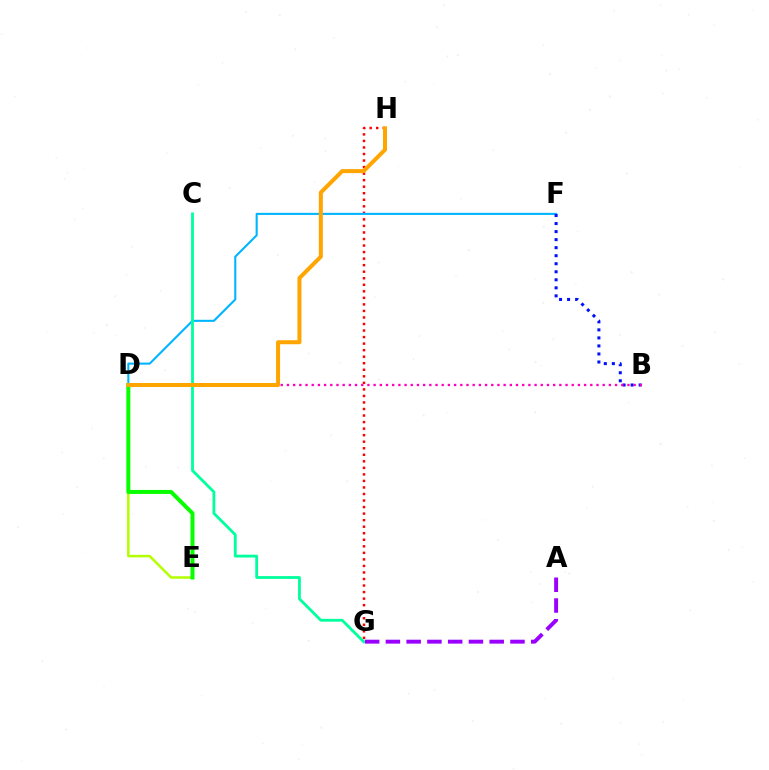{('G', 'H'): [{'color': '#ff0000', 'line_style': 'dotted', 'thickness': 1.78}], ('D', 'F'): [{'color': '#00b5ff', 'line_style': 'solid', 'thickness': 1.5}], ('D', 'E'): [{'color': '#b3ff00', 'line_style': 'solid', 'thickness': 1.81}, {'color': '#08ff00', 'line_style': 'solid', 'thickness': 2.88}], ('C', 'G'): [{'color': '#00ff9d', 'line_style': 'solid', 'thickness': 2.01}], ('A', 'G'): [{'color': '#9b00ff', 'line_style': 'dashed', 'thickness': 2.82}], ('B', 'F'): [{'color': '#0010ff', 'line_style': 'dotted', 'thickness': 2.18}], ('B', 'D'): [{'color': '#ff00bd', 'line_style': 'dotted', 'thickness': 1.68}], ('D', 'H'): [{'color': '#ffa500', 'line_style': 'solid', 'thickness': 2.88}]}